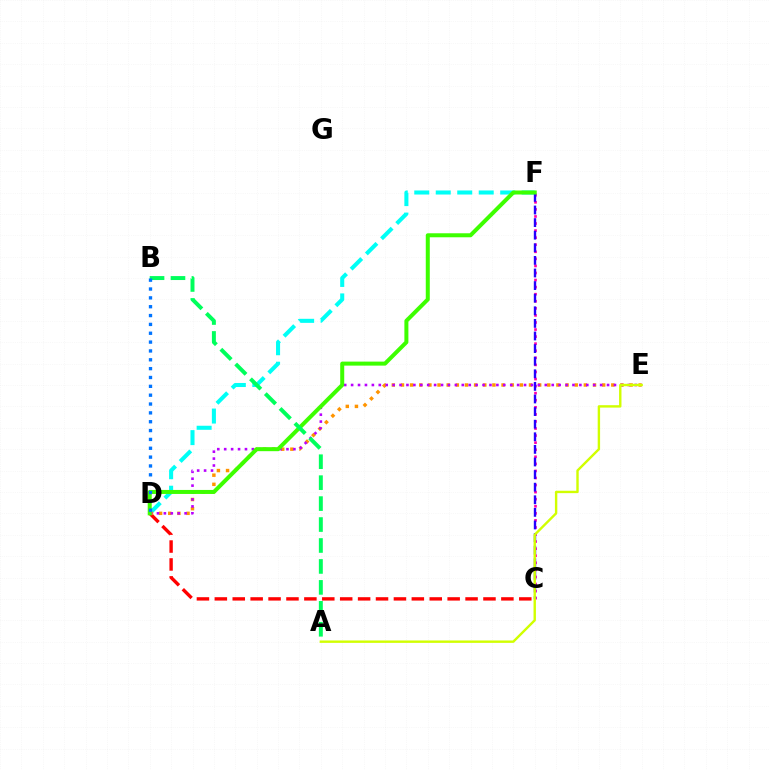{('C', 'D'): [{'color': '#ff0000', 'line_style': 'dashed', 'thickness': 2.43}], ('D', 'F'): [{'color': '#00fff6', 'line_style': 'dashed', 'thickness': 2.92}, {'color': '#3dff00', 'line_style': 'solid', 'thickness': 2.89}], ('D', 'E'): [{'color': '#ff9400', 'line_style': 'dotted', 'thickness': 2.48}, {'color': '#b900ff', 'line_style': 'dotted', 'thickness': 1.88}], ('C', 'F'): [{'color': '#ff00ac', 'line_style': 'dotted', 'thickness': 1.92}, {'color': '#2500ff', 'line_style': 'dashed', 'thickness': 1.71}], ('A', 'B'): [{'color': '#00ff5c', 'line_style': 'dashed', 'thickness': 2.85}], ('B', 'D'): [{'color': '#0074ff', 'line_style': 'dotted', 'thickness': 2.4}], ('A', 'E'): [{'color': '#d1ff00', 'line_style': 'solid', 'thickness': 1.73}]}